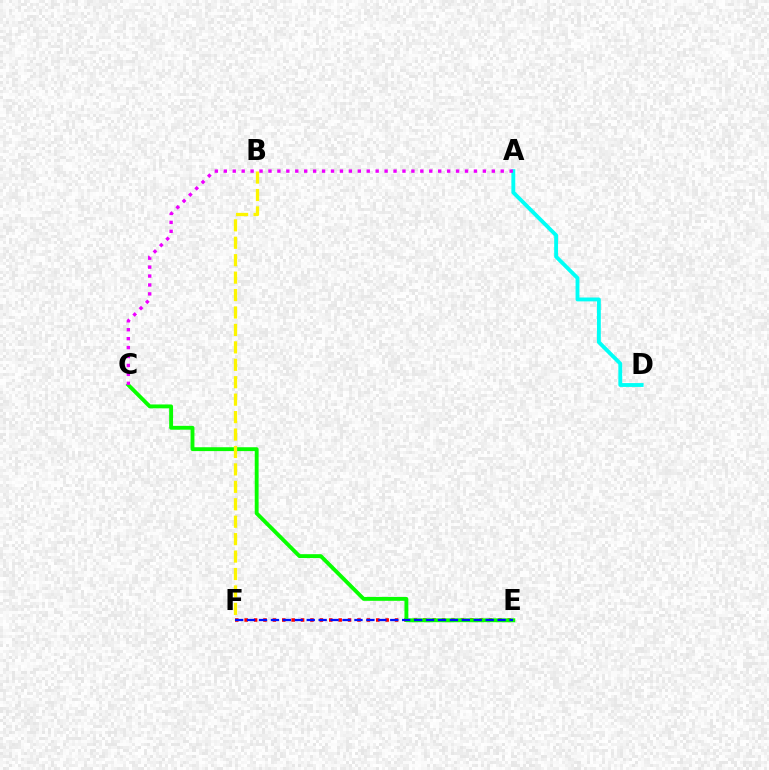{('E', 'F'): [{'color': '#ff0000', 'line_style': 'dotted', 'thickness': 2.55}, {'color': '#0010ff', 'line_style': 'dashed', 'thickness': 1.62}], ('C', 'E'): [{'color': '#08ff00', 'line_style': 'solid', 'thickness': 2.78}], ('B', 'F'): [{'color': '#fcf500', 'line_style': 'dashed', 'thickness': 2.37}], ('A', 'D'): [{'color': '#00fff6', 'line_style': 'solid', 'thickness': 2.77}], ('A', 'C'): [{'color': '#ee00ff', 'line_style': 'dotted', 'thickness': 2.43}]}